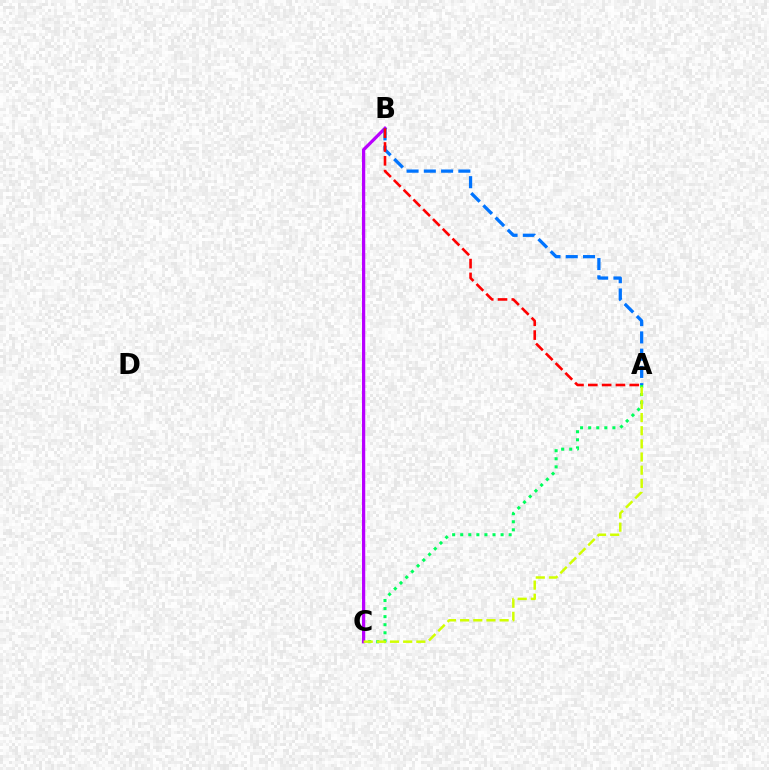{('B', 'C'): [{'color': '#b900ff', 'line_style': 'solid', 'thickness': 2.34}], ('A', 'C'): [{'color': '#00ff5c', 'line_style': 'dotted', 'thickness': 2.19}, {'color': '#d1ff00', 'line_style': 'dashed', 'thickness': 1.79}], ('A', 'B'): [{'color': '#0074ff', 'line_style': 'dashed', 'thickness': 2.35}, {'color': '#ff0000', 'line_style': 'dashed', 'thickness': 1.88}]}